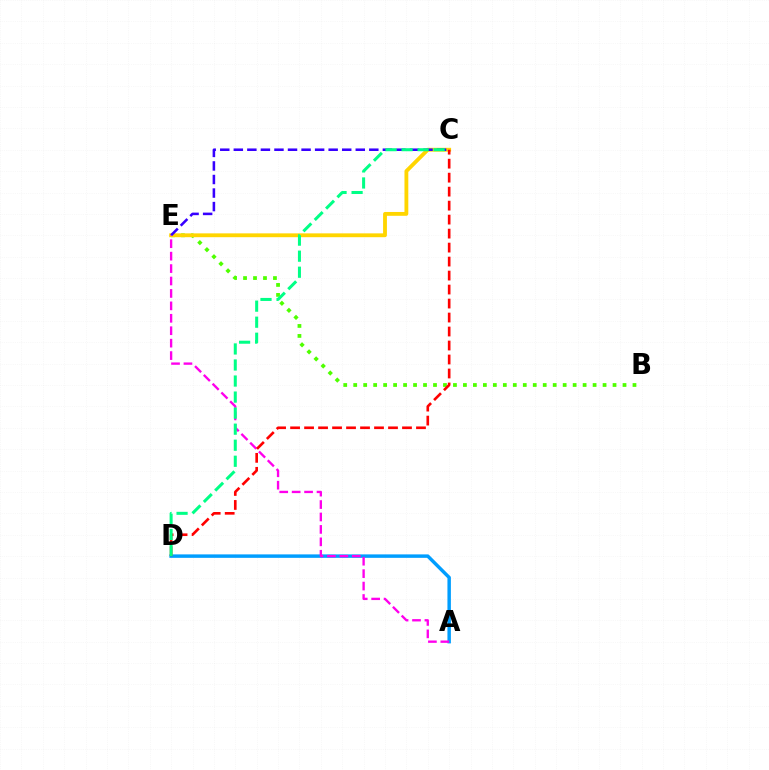{('A', 'D'): [{'color': '#009eff', 'line_style': 'solid', 'thickness': 2.49}], ('B', 'E'): [{'color': '#4fff00', 'line_style': 'dotted', 'thickness': 2.71}], ('C', 'E'): [{'color': '#ffd500', 'line_style': 'solid', 'thickness': 2.76}, {'color': '#3700ff', 'line_style': 'dashed', 'thickness': 1.84}], ('A', 'E'): [{'color': '#ff00ed', 'line_style': 'dashed', 'thickness': 1.69}], ('C', 'D'): [{'color': '#ff0000', 'line_style': 'dashed', 'thickness': 1.9}, {'color': '#00ff86', 'line_style': 'dashed', 'thickness': 2.18}]}